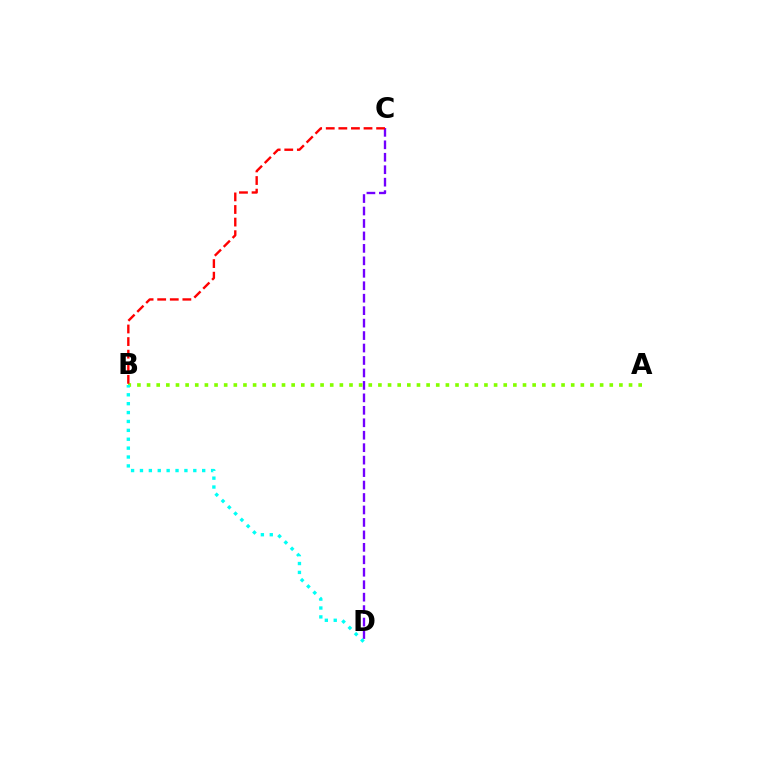{('C', 'D'): [{'color': '#7200ff', 'line_style': 'dashed', 'thickness': 1.69}], ('A', 'B'): [{'color': '#84ff00', 'line_style': 'dotted', 'thickness': 2.62}], ('B', 'D'): [{'color': '#00fff6', 'line_style': 'dotted', 'thickness': 2.42}], ('B', 'C'): [{'color': '#ff0000', 'line_style': 'dashed', 'thickness': 1.71}]}